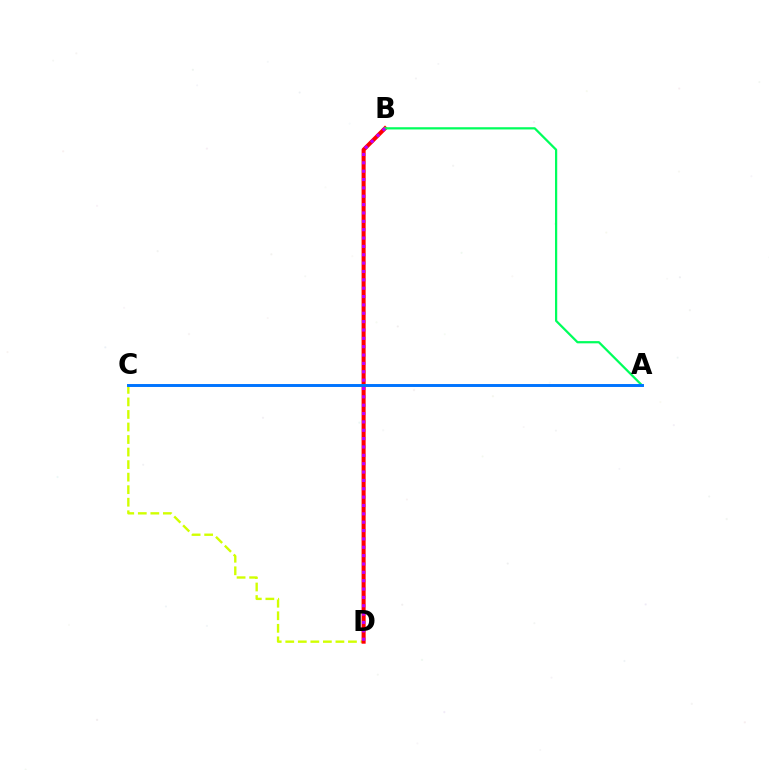{('C', 'D'): [{'color': '#d1ff00', 'line_style': 'dashed', 'thickness': 1.7}], ('B', 'D'): [{'color': '#ff0000', 'line_style': 'solid', 'thickness': 2.92}, {'color': '#b900ff', 'line_style': 'dotted', 'thickness': 2.27}], ('A', 'B'): [{'color': '#00ff5c', 'line_style': 'solid', 'thickness': 1.61}], ('A', 'C'): [{'color': '#0074ff', 'line_style': 'solid', 'thickness': 2.12}]}